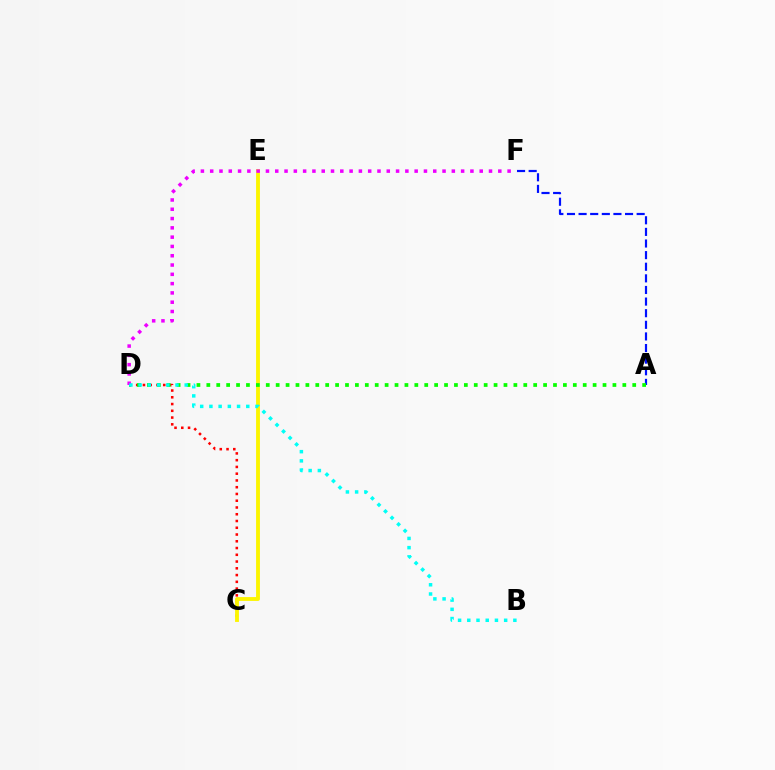{('C', 'D'): [{'color': '#ff0000', 'line_style': 'dotted', 'thickness': 1.84}], ('C', 'E'): [{'color': '#fcf500', 'line_style': 'solid', 'thickness': 2.78}], ('A', 'F'): [{'color': '#0010ff', 'line_style': 'dashed', 'thickness': 1.58}], ('A', 'D'): [{'color': '#08ff00', 'line_style': 'dotted', 'thickness': 2.69}], ('D', 'F'): [{'color': '#ee00ff', 'line_style': 'dotted', 'thickness': 2.53}], ('B', 'D'): [{'color': '#00fff6', 'line_style': 'dotted', 'thickness': 2.5}]}